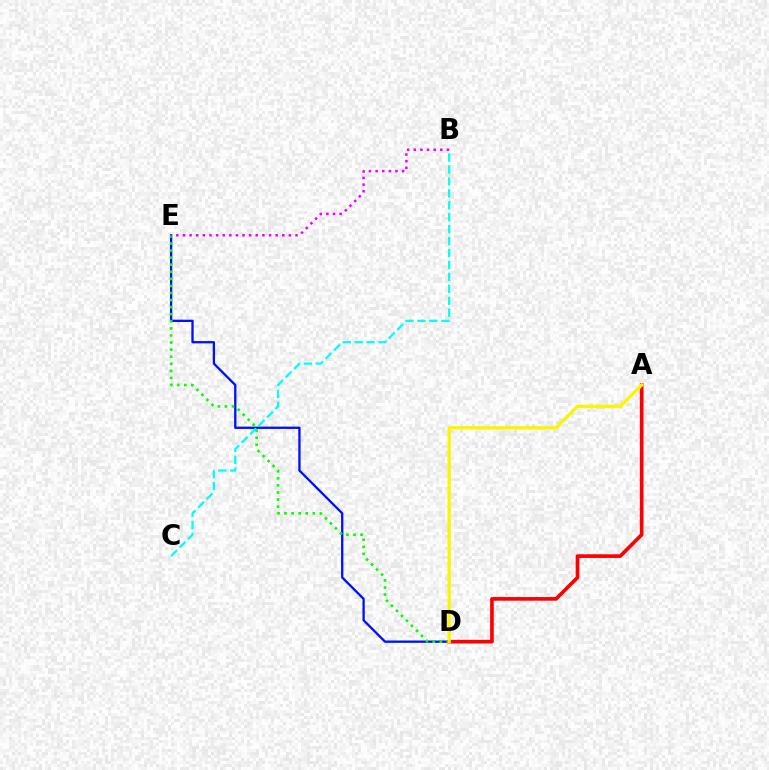{('D', 'E'): [{'color': '#0010ff', 'line_style': 'solid', 'thickness': 1.66}, {'color': '#08ff00', 'line_style': 'dotted', 'thickness': 1.92}], ('B', 'C'): [{'color': '#00fff6', 'line_style': 'dashed', 'thickness': 1.62}], ('A', 'D'): [{'color': '#ff0000', 'line_style': 'solid', 'thickness': 2.63}, {'color': '#fcf500', 'line_style': 'solid', 'thickness': 2.38}], ('B', 'E'): [{'color': '#ee00ff', 'line_style': 'dotted', 'thickness': 1.8}]}